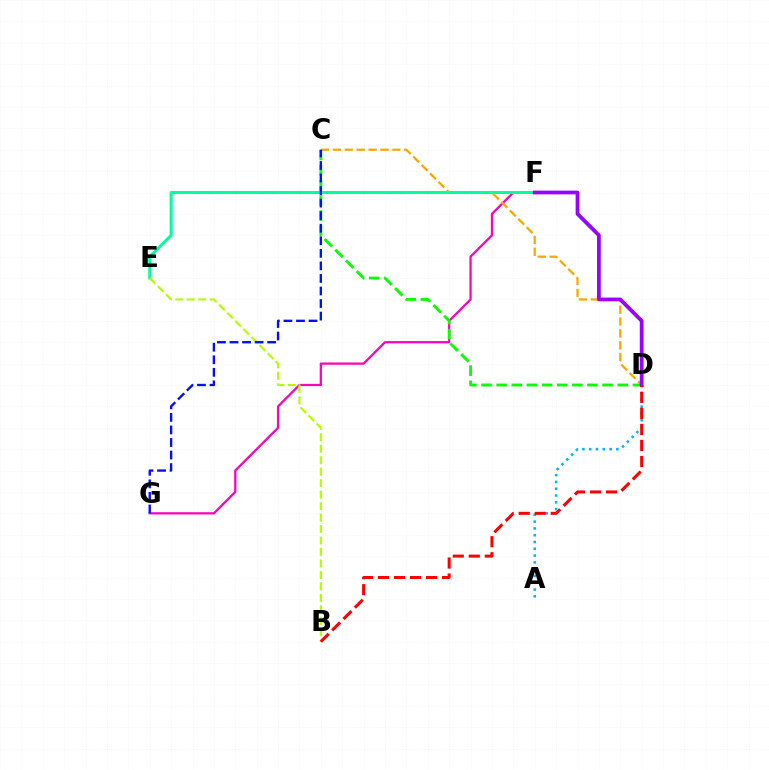{('F', 'G'): [{'color': '#ff00bd', 'line_style': 'solid', 'thickness': 1.62}], ('C', 'D'): [{'color': '#ffa500', 'line_style': 'dashed', 'thickness': 1.62}, {'color': '#08ff00', 'line_style': 'dashed', 'thickness': 2.06}], ('E', 'F'): [{'color': '#00ff9d', 'line_style': 'solid', 'thickness': 2.18}], ('B', 'E'): [{'color': '#b3ff00', 'line_style': 'dashed', 'thickness': 1.56}], ('A', 'D'): [{'color': '#00b5ff', 'line_style': 'dotted', 'thickness': 1.84}], ('D', 'F'): [{'color': '#9b00ff', 'line_style': 'solid', 'thickness': 2.7}], ('C', 'G'): [{'color': '#0010ff', 'line_style': 'dashed', 'thickness': 1.71}], ('B', 'D'): [{'color': '#ff0000', 'line_style': 'dashed', 'thickness': 2.18}]}